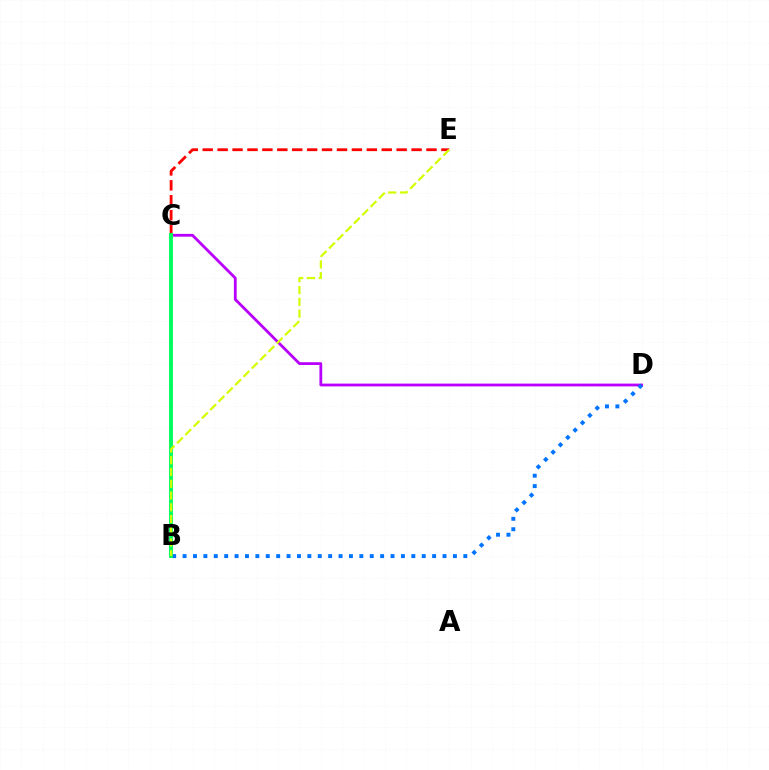{('C', 'E'): [{'color': '#ff0000', 'line_style': 'dashed', 'thickness': 2.03}], ('C', 'D'): [{'color': '#b900ff', 'line_style': 'solid', 'thickness': 2.01}], ('B', 'D'): [{'color': '#0074ff', 'line_style': 'dotted', 'thickness': 2.82}], ('B', 'C'): [{'color': '#00ff5c', 'line_style': 'solid', 'thickness': 2.78}], ('B', 'E'): [{'color': '#d1ff00', 'line_style': 'dashed', 'thickness': 1.6}]}